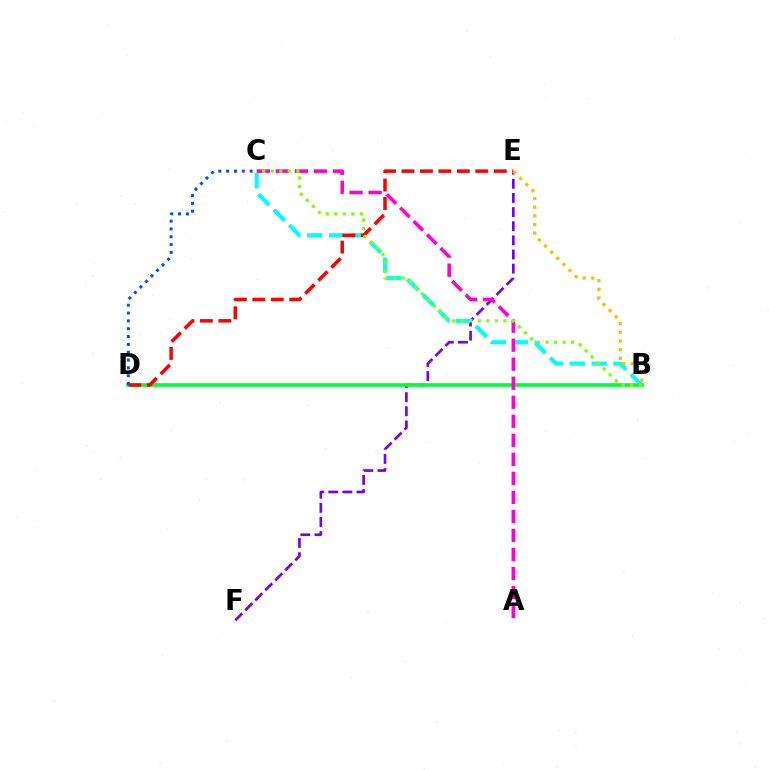{('E', 'F'): [{'color': '#7200ff', 'line_style': 'dashed', 'thickness': 1.92}], ('B', 'C'): [{'color': '#00fff6', 'line_style': 'dashed', 'thickness': 2.97}, {'color': '#84ff00', 'line_style': 'dotted', 'thickness': 2.31}], ('B', 'D'): [{'color': '#00ff39', 'line_style': 'solid', 'thickness': 2.63}], ('D', 'E'): [{'color': '#ff0000', 'line_style': 'dashed', 'thickness': 2.51}], ('C', 'D'): [{'color': '#004bff', 'line_style': 'dotted', 'thickness': 2.13}], ('A', 'C'): [{'color': '#ff00cf', 'line_style': 'dashed', 'thickness': 2.58}], ('B', 'E'): [{'color': '#ffbd00', 'line_style': 'dotted', 'thickness': 2.35}]}